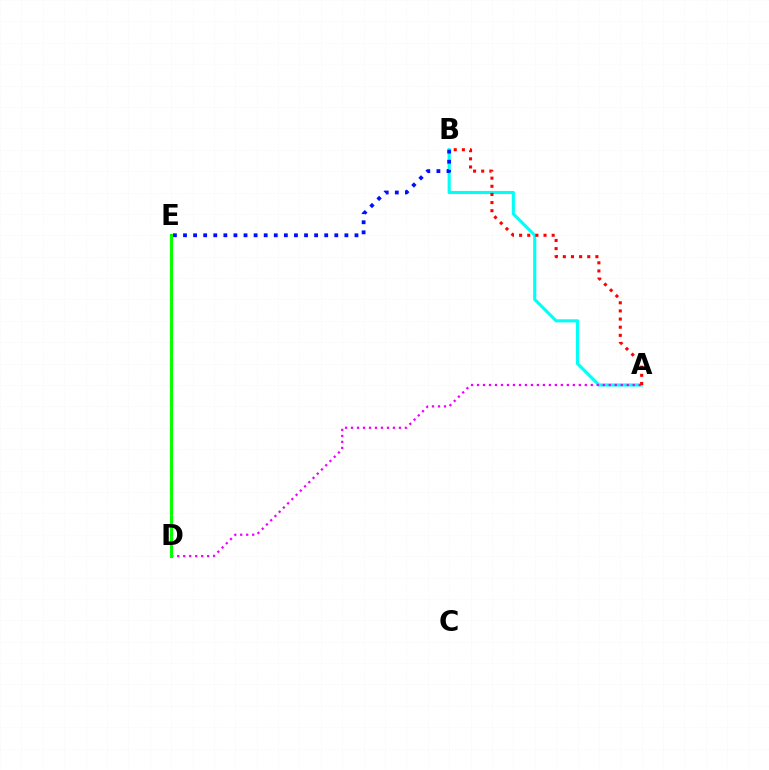{('A', 'B'): [{'color': '#00fff6', 'line_style': 'solid', 'thickness': 2.24}, {'color': '#ff0000', 'line_style': 'dotted', 'thickness': 2.21}], ('B', 'E'): [{'color': '#0010ff', 'line_style': 'dotted', 'thickness': 2.74}], ('A', 'D'): [{'color': '#ee00ff', 'line_style': 'dotted', 'thickness': 1.63}], ('D', 'E'): [{'color': '#fcf500', 'line_style': 'dashed', 'thickness': 2.39}, {'color': '#08ff00', 'line_style': 'solid', 'thickness': 2.19}]}